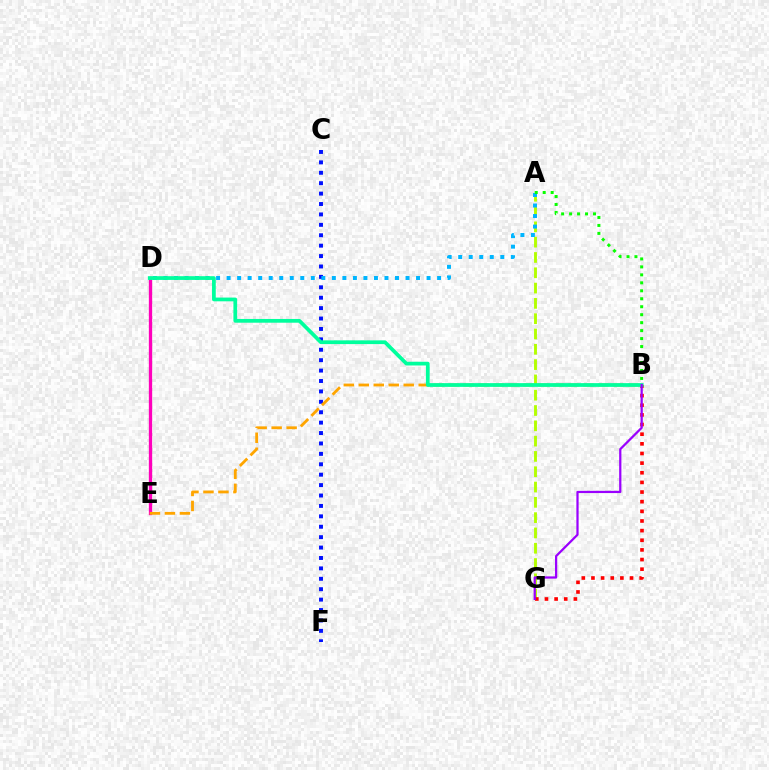{('D', 'E'): [{'color': '#ff00bd', 'line_style': 'solid', 'thickness': 2.39}], ('C', 'F'): [{'color': '#0010ff', 'line_style': 'dotted', 'thickness': 2.83}], ('A', 'G'): [{'color': '#b3ff00', 'line_style': 'dashed', 'thickness': 2.08}], ('A', 'D'): [{'color': '#00b5ff', 'line_style': 'dotted', 'thickness': 2.86}], ('A', 'B'): [{'color': '#08ff00', 'line_style': 'dotted', 'thickness': 2.16}], ('B', 'G'): [{'color': '#ff0000', 'line_style': 'dotted', 'thickness': 2.62}, {'color': '#9b00ff', 'line_style': 'solid', 'thickness': 1.62}], ('B', 'E'): [{'color': '#ffa500', 'line_style': 'dashed', 'thickness': 2.03}], ('B', 'D'): [{'color': '#00ff9d', 'line_style': 'solid', 'thickness': 2.69}]}